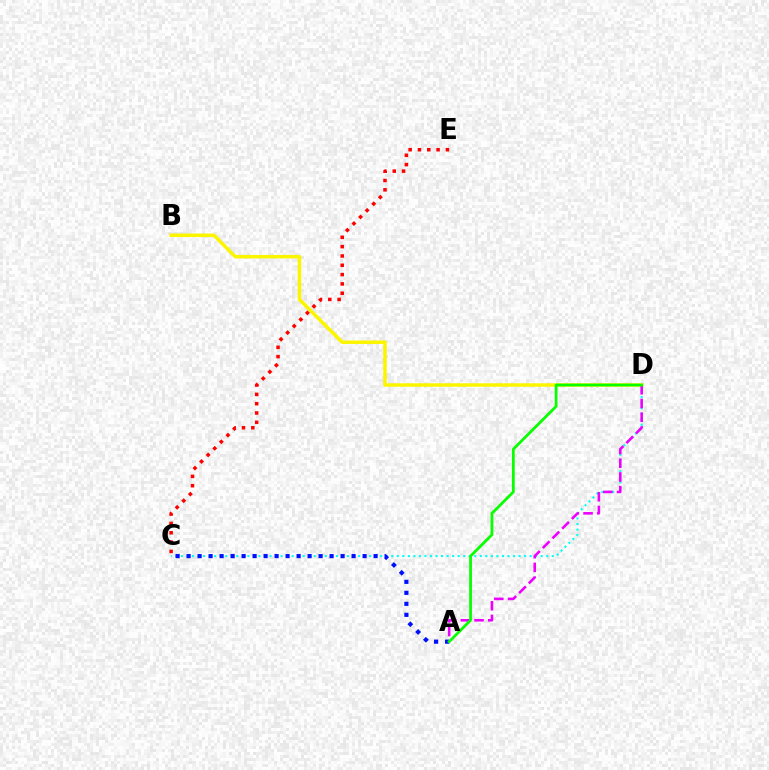{('B', 'D'): [{'color': '#fcf500', 'line_style': 'solid', 'thickness': 2.51}], ('C', 'D'): [{'color': '#00fff6', 'line_style': 'dotted', 'thickness': 1.5}], ('A', 'C'): [{'color': '#0010ff', 'line_style': 'dotted', 'thickness': 2.99}], ('A', 'D'): [{'color': '#ee00ff', 'line_style': 'dashed', 'thickness': 1.86}, {'color': '#08ff00', 'line_style': 'solid', 'thickness': 2.0}], ('C', 'E'): [{'color': '#ff0000', 'line_style': 'dotted', 'thickness': 2.53}]}